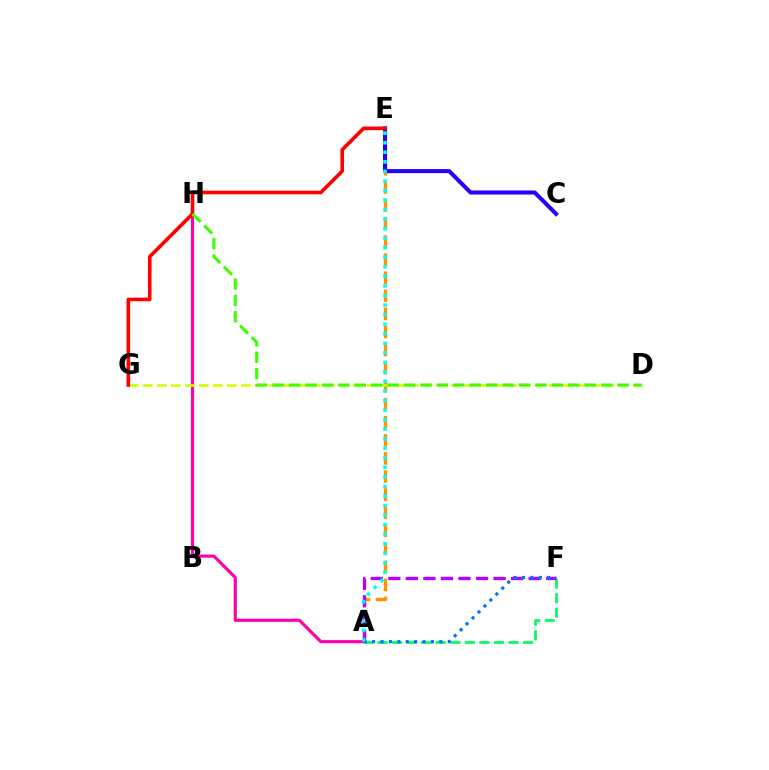{('A', 'F'): [{'color': '#00ff5c', 'line_style': 'dashed', 'thickness': 1.98}, {'color': '#b900ff', 'line_style': 'dashed', 'thickness': 2.38}, {'color': '#0074ff', 'line_style': 'dotted', 'thickness': 2.28}], ('A', 'E'): [{'color': '#ff9400', 'line_style': 'dashed', 'thickness': 2.45}, {'color': '#00fff6', 'line_style': 'dotted', 'thickness': 2.59}], ('A', 'H'): [{'color': '#ff00ac', 'line_style': 'solid', 'thickness': 2.27}], ('C', 'E'): [{'color': '#2500ff', 'line_style': 'solid', 'thickness': 2.92}], ('D', 'G'): [{'color': '#d1ff00', 'line_style': 'dashed', 'thickness': 1.9}], ('E', 'G'): [{'color': '#ff0000', 'line_style': 'solid', 'thickness': 2.6}], ('D', 'H'): [{'color': '#3dff00', 'line_style': 'dashed', 'thickness': 2.23}]}